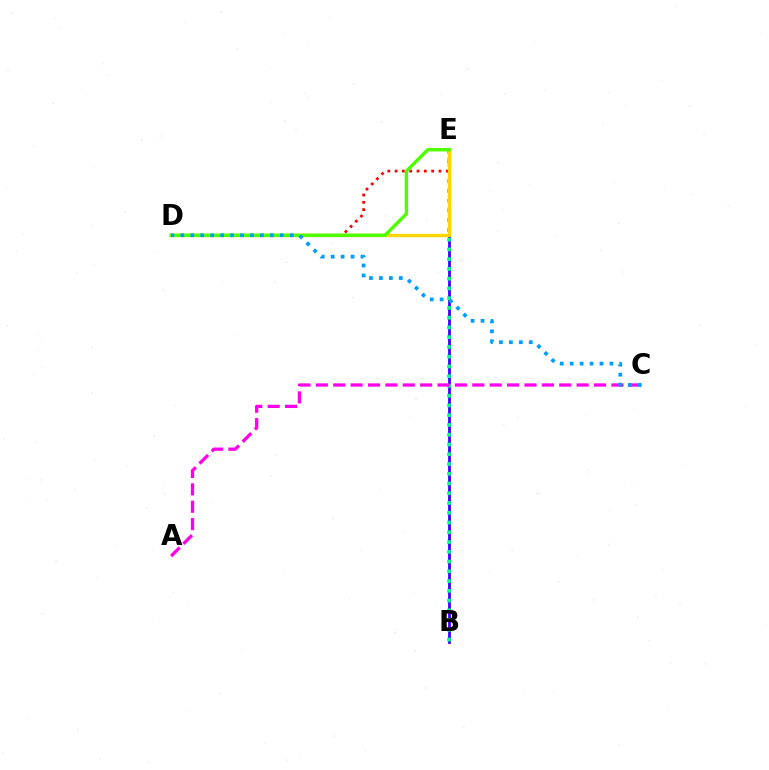{('B', 'E'): [{'color': '#3700ff', 'line_style': 'solid', 'thickness': 2.01}, {'color': '#00ff86', 'line_style': 'dotted', 'thickness': 2.65}], ('D', 'E'): [{'color': '#ff0000', 'line_style': 'dotted', 'thickness': 1.99}, {'color': '#ffd500', 'line_style': 'solid', 'thickness': 2.4}, {'color': '#4fff00', 'line_style': 'solid', 'thickness': 2.46}], ('A', 'C'): [{'color': '#ff00ed', 'line_style': 'dashed', 'thickness': 2.36}], ('C', 'D'): [{'color': '#009eff', 'line_style': 'dotted', 'thickness': 2.7}]}